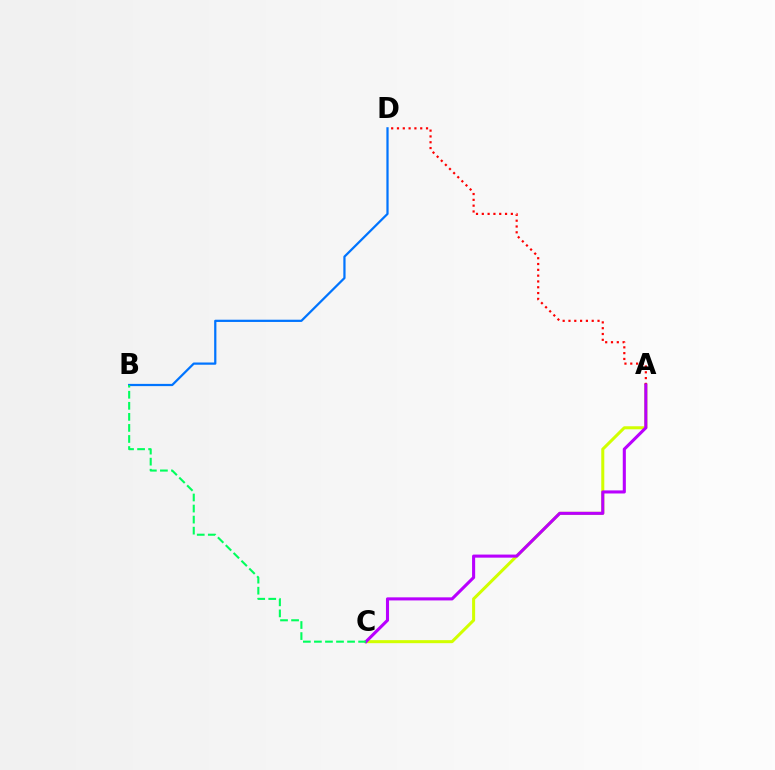{('A', 'C'): [{'color': '#d1ff00', 'line_style': 'solid', 'thickness': 2.18}, {'color': '#b900ff', 'line_style': 'solid', 'thickness': 2.22}], ('A', 'D'): [{'color': '#ff0000', 'line_style': 'dotted', 'thickness': 1.58}], ('B', 'D'): [{'color': '#0074ff', 'line_style': 'solid', 'thickness': 1.61}], ('B', 'C'): [{'color': '#00ff5c', 'line_style': 'dashed', 'thickness': 1.5}]}